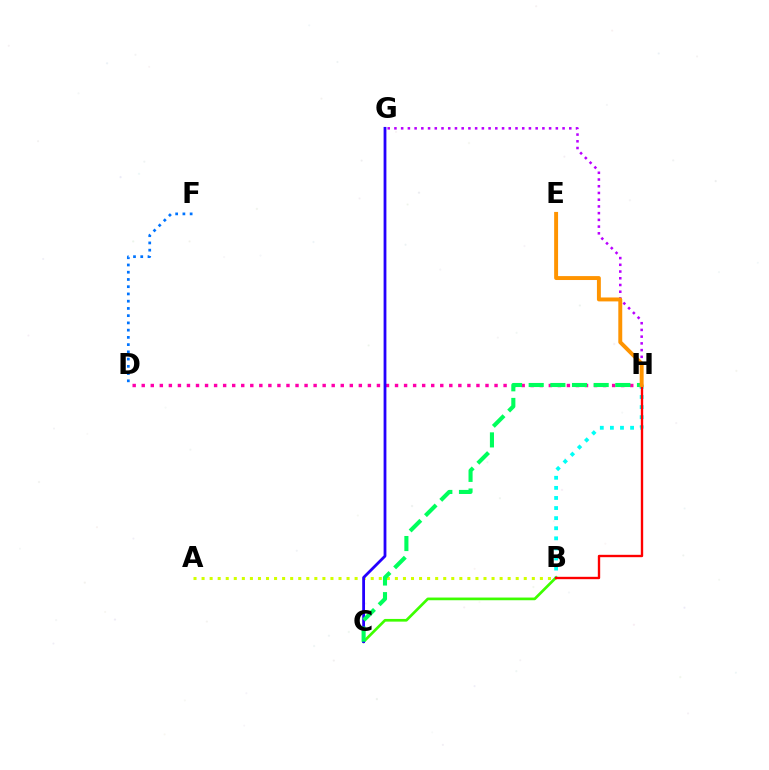{('A', 'B'): [{'color': '#d1ff00', 'line_style': 'dotted', 'thickness': 2.19}], ('G', 'H'): [{'color': '#b900ff', 'line_style': 'dotted', 'thickness': 1.83}], ('D', 'H'): [{'color': '#ff00ac', 'line_style': 'dotted', 'thickness': 2.46}], ('B', 'C'): [{'color': '#3dff00', 'line_style': 'solid', 'thickness': 1.94}], ('C', 'G'): [{'color': '#2500ff', 'line_style': 'solid', 'thickness': 2.01}], ('C', 'H'): [{'color': '#00ff5c', 'line_style': 'dashed', 'thickness': 2.94}], ('D', 'F'): [{'color': '#0074ff', 'line_style': 'dotted', 'thickness': 1.97}], ('B', 'H'): [{'color': '#00fff6', 'line_style': 'dotted', 'thickness': 2.74}, {'color': '#ff0000', 'line_style': 'solid', 'thickness': 1.7}], ('E', 'H'): [{'color': '#ff9400', 'line_style': 'solid', 'thickness': 2.83}]}